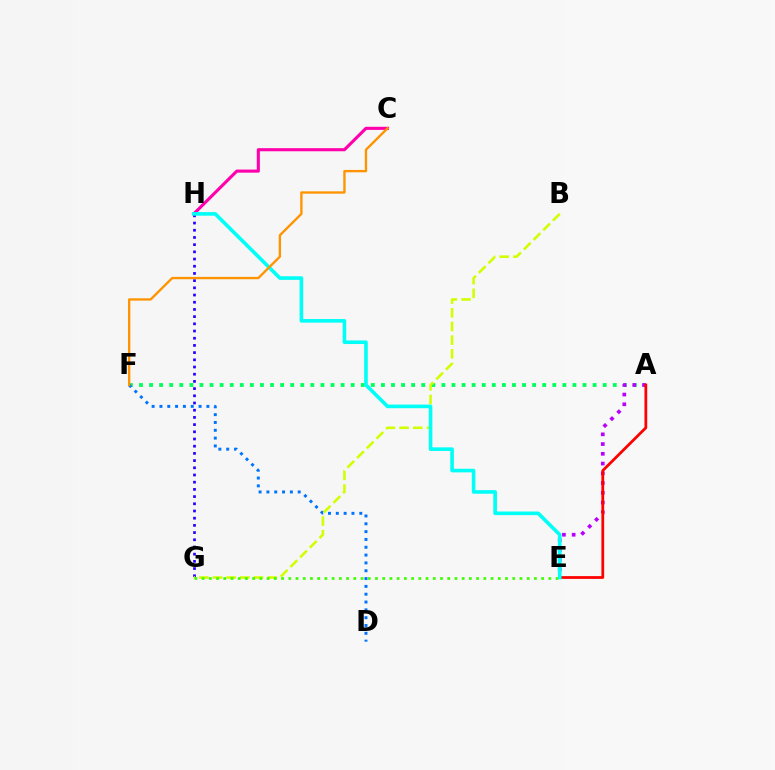{('G', 'H'): [{'color': '#2500ff', 'line_style': 'dotted', 'thickness': 1.96}], ('A', 'F'): [{'color': '#00ff5c', 'line_style': 'dotted', 'thickness': 2.74}], ('B', 'G'): [{'color': '#d1ff00', 'line_style': 'dashed', 'thickness': 1.86}], ('C', 'H'): [{'color': '#ff00ac', 'line_style': 'solid', 'thickness': 2.23}], ('D', 'F'): [{'color': '#0074ff', 'line_style': 'dotted', 'thickness': 2.13}], ('E', 'G'): [{'color': '#3dff00', 'line_style': 'dotted', 'thickness': 1.96}], ('A', 'E'): [{'color': '#b900ff', 'line_style': 'dotted', 'thickness': 2.65}, {'color': '#ff0000', 'line_style': 'solid', 'thickness': 1.99}], ('E', 'H'): [{'color': '#00fff6', 'line_style': 'solid', 'thickness': 2.6}], ('C', 'F'): [{'color': '#ff9400', 'line_style': 'solid', 'thickness': 1.69}]}